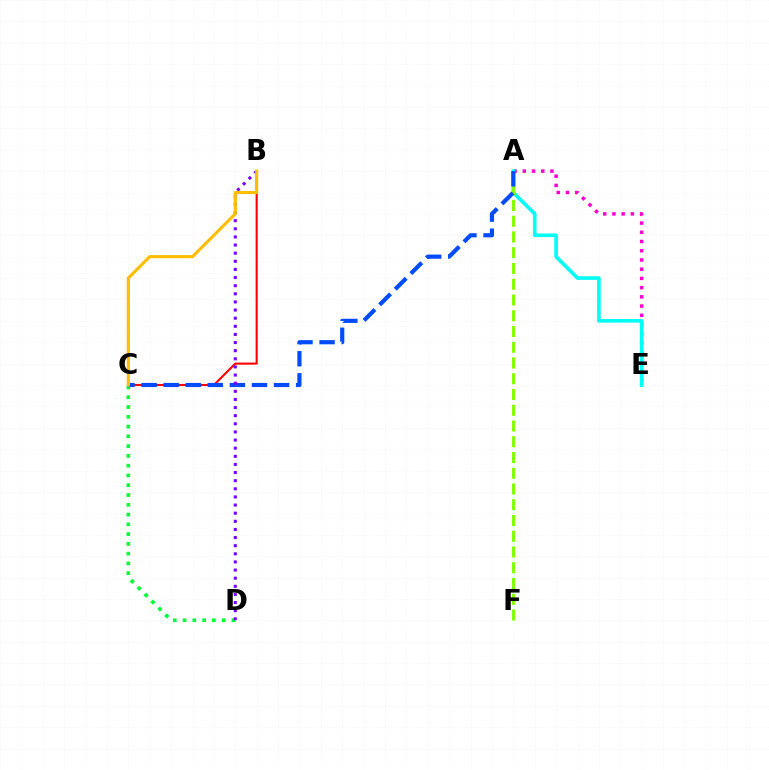{('C', 'D'): [{'color': '#00ff39', 'line_style': 'dotted', 'thickness': 2.66}], ('A', 'E'): [{'color': '#ff00cf', 'line_style': 'dotted', 'thickness': 2.51}, {'color': '#00fff6', 'line_style': 'solid', 'thickness': 2.61}], ('B', 'C'): [{'color': '#ff0000', 'line_style': 'solid', 'thickness': 1.51}, {'color': '#ffbd00', 'line_style': 'solid', 'thickness': 2.25}], ('A', 'F'): [{'color': '#84ff00', 'line_style': 'dashed', 'thickness': 2.14}], ('A', 'C'): [{'color': '#004bff', 'line_style': 'dashed', 'thickness': 3.0}], ('B', 'D'): [{'color': '#7200ff', 'line_style': 'dotted', 'thickness': 2.21}]}